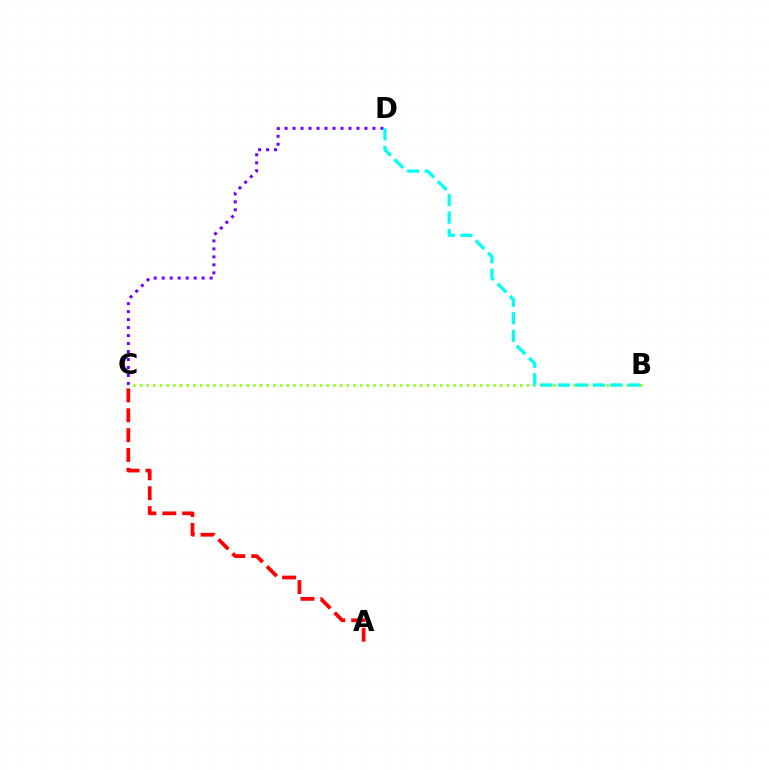{('C', 'D'): [{'color': '#7200ff', 'line_style': 'dotted', 'thickness': 2.17}], ('A', 'C'): [{'color': '#ff0000', 'line_style': 'dashed', 'thickness': 2.7}], ('B', 'C'): [{'color': '#84ff00', 'line_style': 'dotted', 'thickness': 1.81}], ('B', 'D'): [{'color': '#00fff6', 'line_style': 'dashed', 'thickness': 2.37}]}